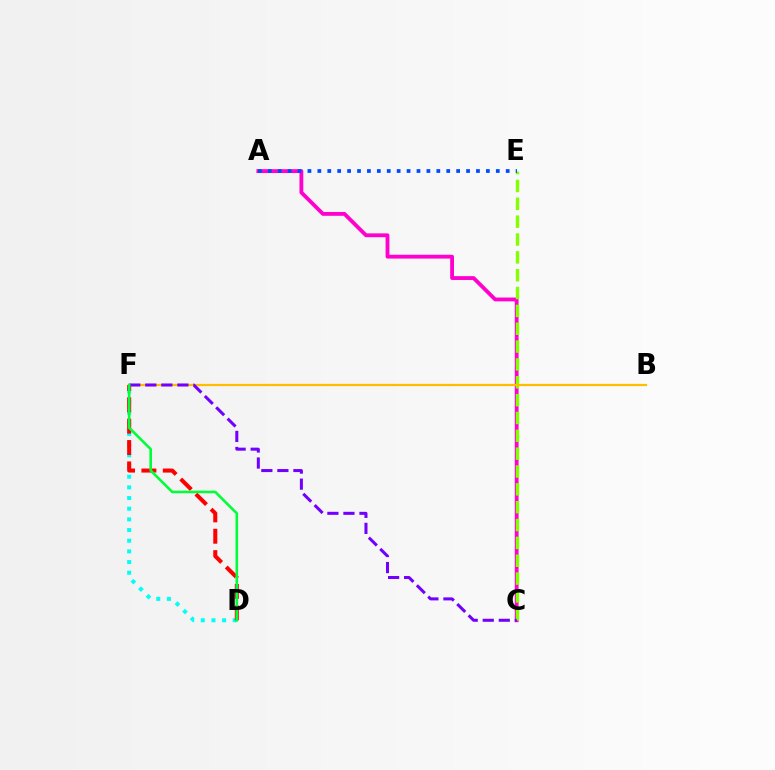{('A', 'C'): [{'color': '#ff00cf', 'line_style': 'solid', 'thickness': 2.75}], ('D', 'F'): [{'color': '#00fff6', 'line_style': 'dotted', 'thickness': 2.9}, {'color': '#ff0000', 'line_style': 'dashed', 'thickness': 2.9}, {'color': '#00ff39', 'line_style': 'solid', 'thickness': 1.87}], ('C', 'E'): [{'color': '#84ff00', 'line_style': 'dashed', 'thickness': 2.42}], ('B', 'F'): [{'color': '#ffbd00', 'line_style': 'solid', 'thickness': 1.62}], ('C', 'F'): [{'color': '#7200ff', 'line_style': 'dashed', 'thickness': 2.18}], ('A', 'E'): [{'color': '#004bff', 'line_style': 'dotted', 'thickness': 2.69}]}